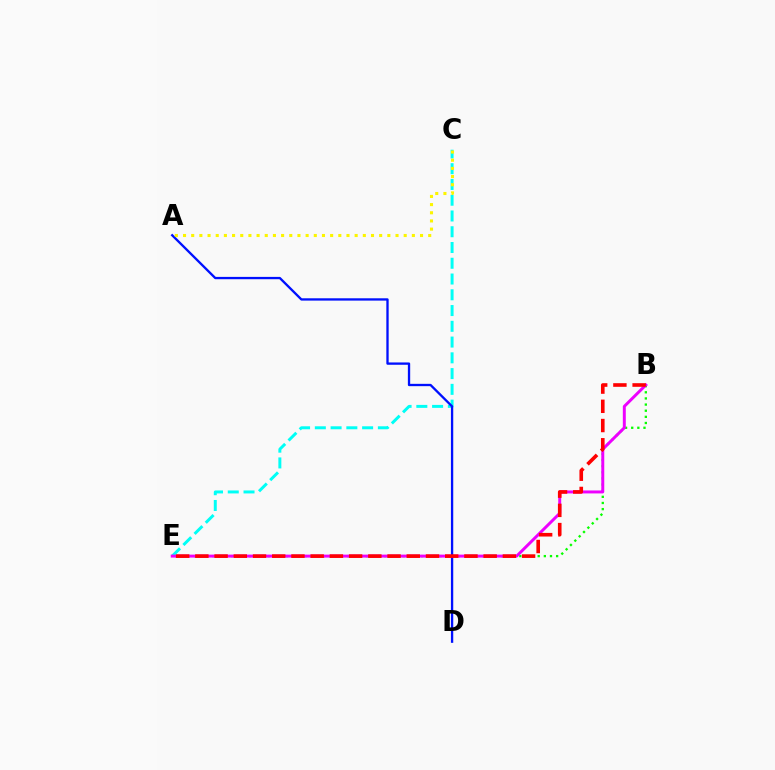{('C', 'E'): [{'color': '#00fff6', 'line_style': 'dashed', 'thickness': 2.14}], ('B', 'E'): [{'color': '#08ff00', 'line_style': 'dotted', 'thickness': 1.67}, {'color': '#ee00ff', 'line_style': 'solid', 'thickness': 2.13}, {'color': '#ff0000', 'line_style': 'dashed', 'thickness': 2.61}], ('A', 'D'): [{'color': '#0010ff', 'line_style': 'solid', 'thickness': 1.67}], ('A', 'C'): [{'color': '#fcf500', 'line_style': 'dotted', 'thickness': 2.22}]}